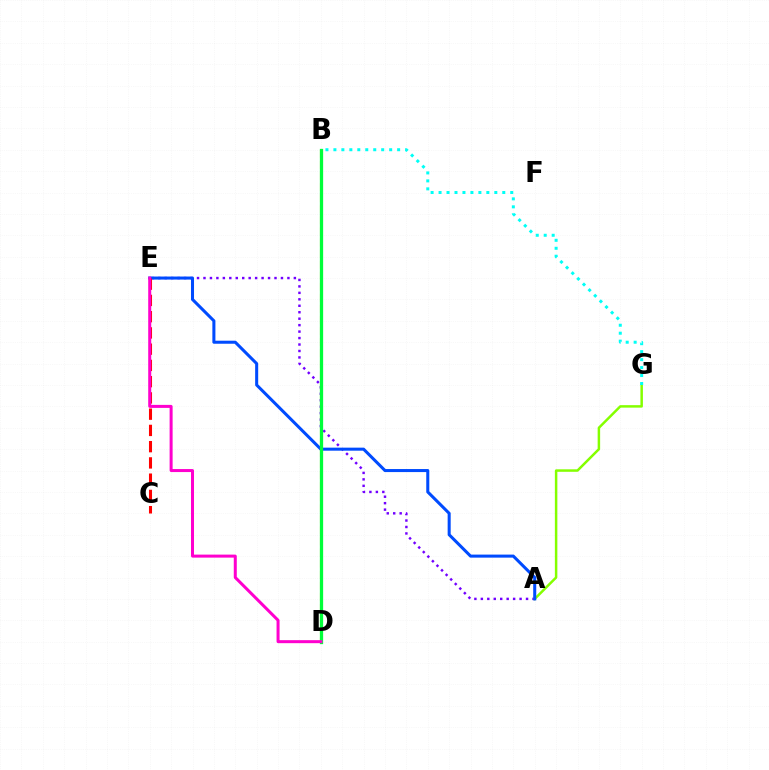{('A', 'E'): [{'color': '#7200ff', 'line_style': 'dotted', 'thickness': 1.75}, {'color': '#004bff', 'line_style': 'solid', 'thickness': 2.19}], ('B', 'D'): [{'color': '#ffbd00', 'line_style': 'dashed', 'thickness': 1.5}, {'color': '#00ff39', 'line_style': 'solid', 'thickness': 2.36}], ('A', 'G'): [{'color': '#84ff00', 'line_style': 'solid', 'thickness': 1.79}], ('B', 'G'): [{'color': '#00fff6', 'line_style': 'dotted', 'thickness': 2.16}], ('C', 'E'): [{'color': '#ff0000', 'line_style': 'dashed', 'thickness': 2.21}], ('D', 'E'): [{'color': '#ff00cf', 'line_style': 'solid', 'thickness': 2.17}]}